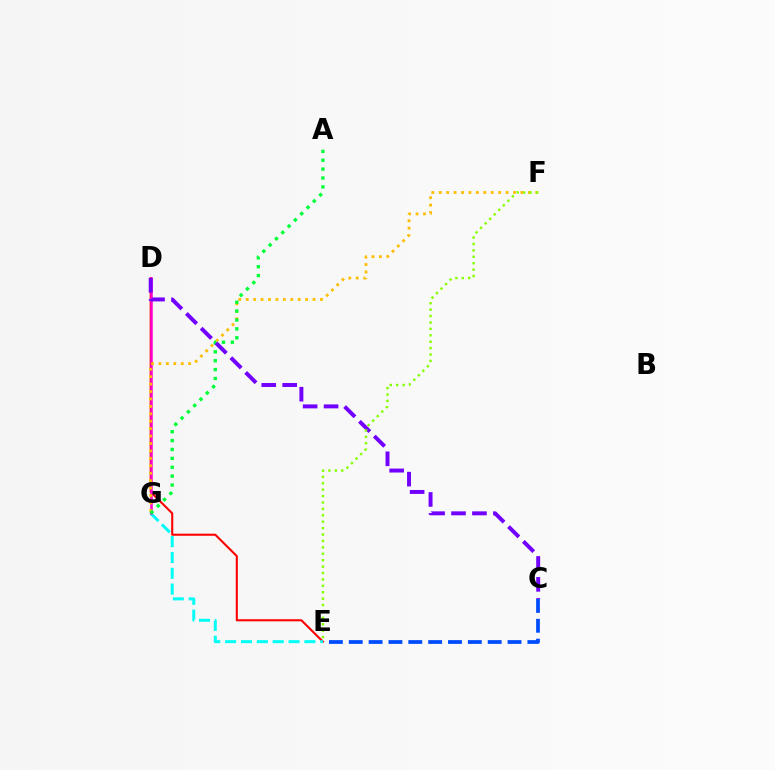{('D', 'E'): [{'color': '#ff0000', 'line_style': 'solid', 'thickness': 1.5}], ('E', 'G'): [{'color': '#00fff6', 'line_style': 'dashed', 'thickness': 2.15}], ('D', 'G'): [{'color': '#ff00cf', 'line_style': 'solid', 'thickness': 1.82}], ('F', 'G'): [{'color': '#ffbd00', 'line_style': 'dotted', 'thickness': 2.02}], ('A', 'G'): [{'color': '#00ff39', 'line_style': 'dotted', 'thickness': 2.42}], ('C', 'D'): [{'color': '#7200ff', 'line_style': 'dashed', 'thickness': 2.84}], ('E', 'F'): [{'color': '#84ff00', 'line_style': 'dotted', 'thickness': 1.74}], ('C', 'E'): [{'color': '#004bff', 'line_style': 'dashed', 'thickness': 2.7}]}